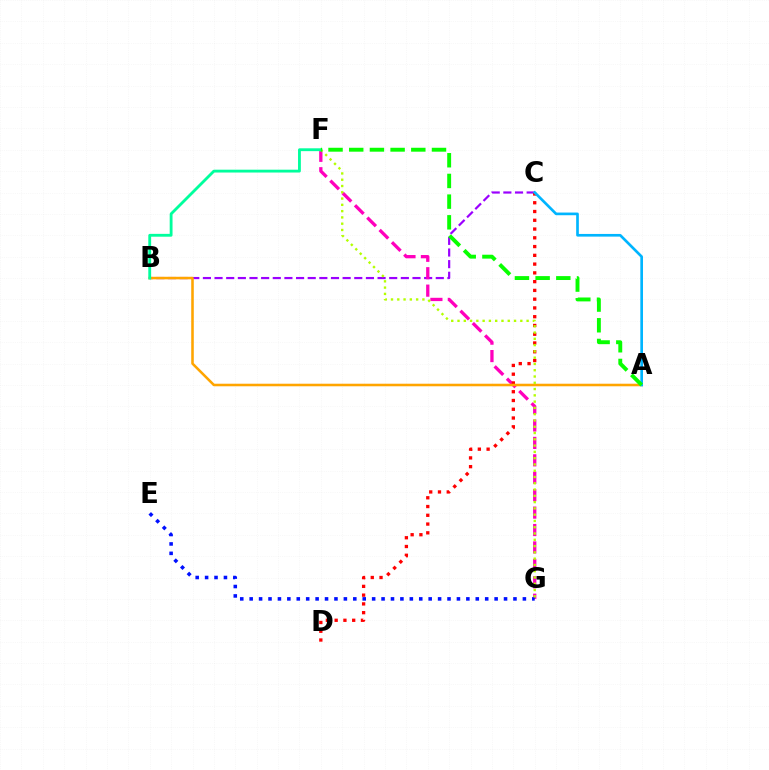{('B', 'C'): [{'color': '#9b00ff', 'line_style': 'dashed', 'thickness': 1.58}], ('F', 'G'): [{'color': '#ff00bd', 'line_style': 'dashed', 'thickness': 2.37}, {'color': '#b3ff00', 'line_style': 'dotted', 'thickness': 1.71}], ('E', 'G'): [{'color': '#0010ff', 'line_style': 'dotted', 'thickness': 2.56}], ('C', 'D'): [{'color': '#ff0000', 'line_style': 'dotted', 'thickness': 2.38}], ('A', 'B'): [{'color': '#ffa500', 'line_style': 'solid', 'thickness': 1.84}], ('B', 'F'): [{'color': '#00ff9d', 'line_style': 'solid', 'thickness': 2.05}], ('A', 'C'): [{'color': '#00b5ff', 'line_style': 'solid', 'thickness': 1.92}], ('A', 'F'): [{'color': '#08ff00', 'line_style': 'dashed', 'thickness': 2.81}]}